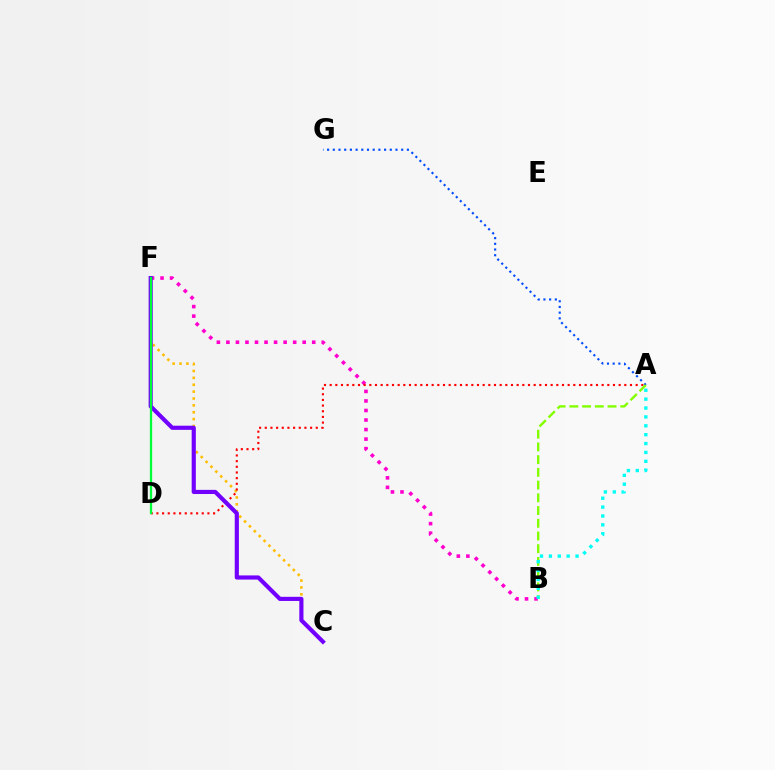{('B', 'F'): [{'color': '#ff00cf', 'line_style': 'dotted', 'thickness': 2.59}], ('A', 'G'): [{'color': '#004bff', 'line_style': 'dotted', 'thickness': 1.55}], ('C', 'F'): [{'color': '#ffbd00', 'line_style': 'dotted', 'thickness': 1.87}, {'color': '#7200ff', 'line_style': 'solid', 'thickness': 2.99}], ('A', 'D'): [{'color': '#ff0000', 'line_style': 'dotted', 'thickness': 1.54}], ('A', 'B'): [{'color': '#84ff00', 'line_style': 'dashed', 'thickness': 1.73}, {'color': '#00fff6', 'line_style': 'dotted', 'thickness': 2.41}], ('D', 'F'): [{'color': '#00ff39', 'line_style': 'solid', 'thickness': 1.64}]}